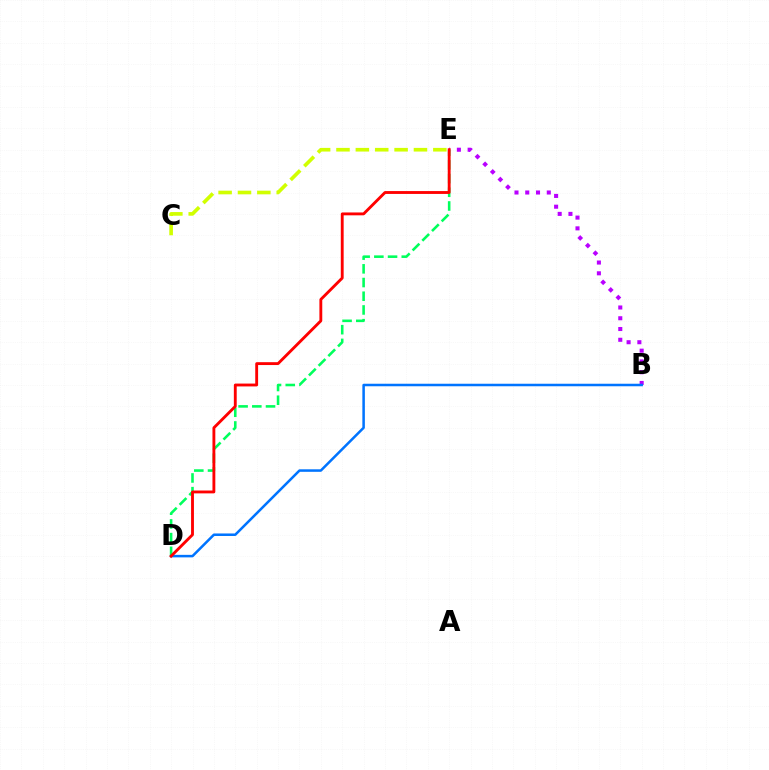{('D', 'E'): [{'color': '#00ff5c', 'line_style': 'dashed', 'thickness': 1.86}, {'color': '#ff0000', 'line_style': 'solid', 'thickness': 2.06}], ('B', 'E'): [{'color': '#b900ff', 'line_style': 'dotted', 'thickness': 2.92}], ('B', 'D'): [{'color': '#0074ff', 'line_style': 'solid', 'thickness': 1.81}], ('C', 'E'): [{'color': '#d1ff00', 'line_style': 'dashed', 'thickness': 2.63}]}